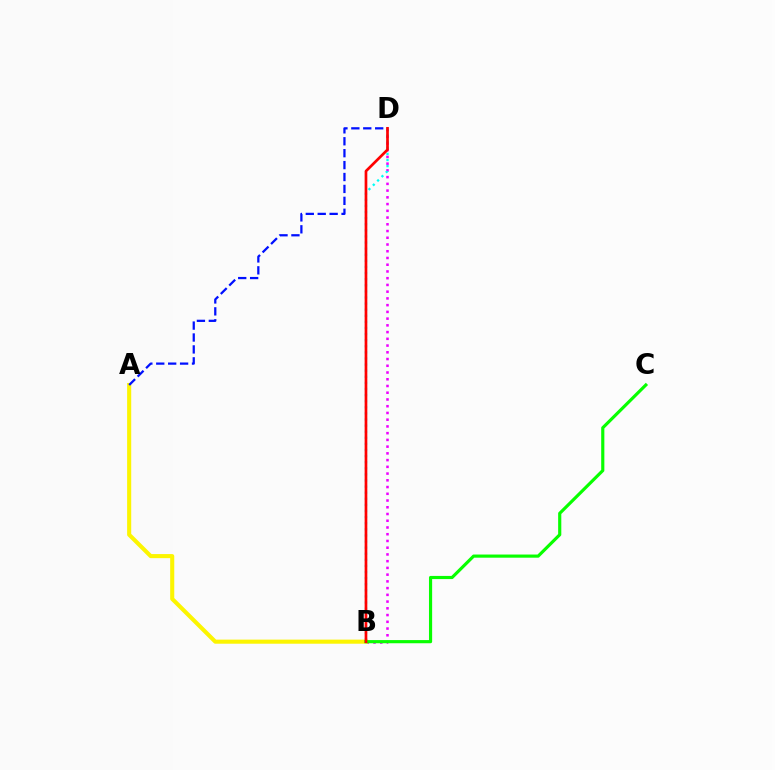{('B', 'D'): [{'color': '#ee00ff', 'line_style': 'dotted', 'thickness': 1.83}, {'color': '#00fff6', 'line_style': 'dotted', 'thickness': 1.66}, {'color': '#ff0000', 'line_style': 'solid', 'thickness': 1.94}], ('A', 'B'): [{'color': '#fcf500', 'line_style': 'solid', 'thickness': 2.94}], ('B', 'C'): [{'color': '#08ff00', 'line_style': 'solid', 'thickness': 2.27}], ('A', 'D'): [{'color': '#0010ff', 'line_style': 'dashed', 'thickness': 1.62}]}